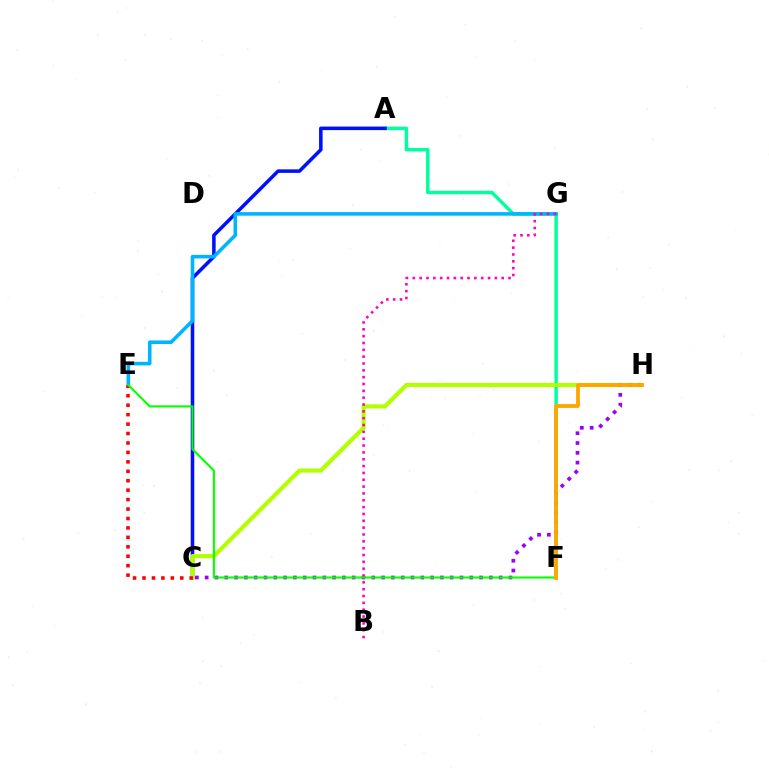{('A', 'F'): [{'color': '#00ff9d', 'line_style': 'solid', 'thickness': 2.48}], ('A', 'C'): [{'color': '#0010ff', 'line_style': 'solid', 'thickness': 2.55}], ('C', 'H'): [{'color': '#b3ff00', 'line_style': 'solid', 'thickness': 2.99}, {'color': '#9b00ff', 'line_style': 'dotted', 'thickness': 2.66}], ('E', 'G'): [{'color': '#00b5ff', 'line_style': 'solid', 'thickness': 2.57}], ('C', 'E'): [{'color': '#ff0000', 'line_style': 'dotted', 'thickness': 2.56}], ('B', 'G'): [{'color': '#ff00bd', 'line_style': 'dotted', 'thickness': 1.86}], ('E', 'F'): [{'color': '#08ff00', 'line_style': 'solid', 'thickness': 1.52}], ('F', 'H'): [{'color': '#ffa500', 'line_style': 'solid', 'thickness': 2.75}]}